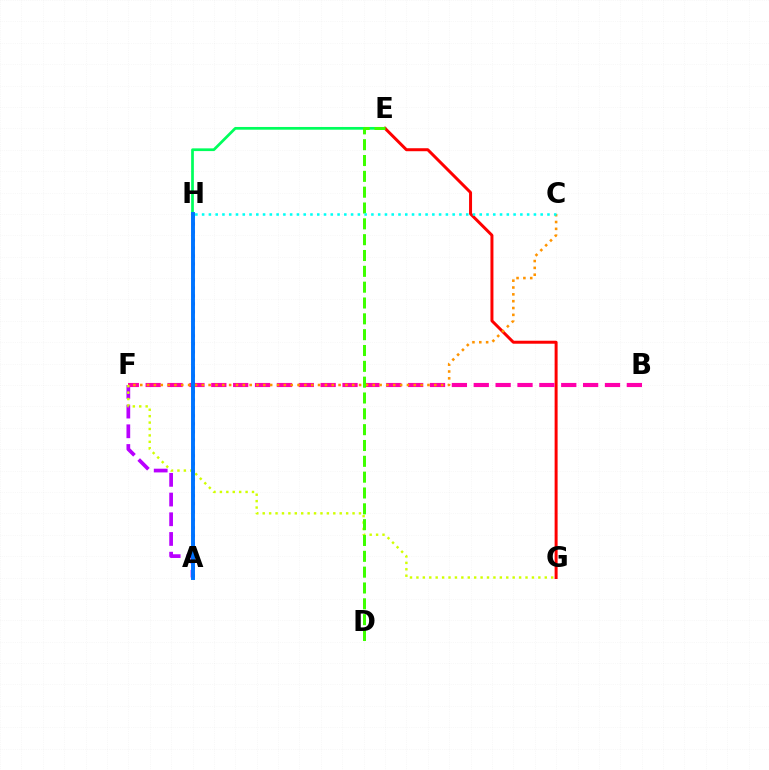{('A', 'F'): [{'color': '#b900ff', 'line_style': 'dashed', 'thickness': 2.68}], ('E', 'H'): [{'color': '#00ff5c', 'line_style': 'solid', 'thickness': 1.96}], ('E', 'G'): [{'color': '#ff0000', 'line_style': 'solid', 'thickness': 2.15}], ('A', 'H'): [{'color': '#2500ff', 'line_style': 'dotted', 'thickness': 2.17}, {'color': '#0074ff', 'line_style': 'solid', 'thickness': 2.83}], ('B', 'F'): [{'color': '#ff00ac', 'line_style': 'dashed', 'thickness': 2.97}], ('C', 'F'): [{'color': '#ff9400', 'line_style': 'dotted', 'thickness': 1.86}], ('F', 'G'): [{'color': '#d1ff00', 'line_style': 'dotted', 'thickness': 1.74}], ('D', 'E'): [{'color': '#3dff00', 'line_style': 'dashed', 'thickness': 2.15}], ('C', 'H'): [{'color': '#00fff6', 'line_style': 'dotted', 'thickness': 1.84}]}